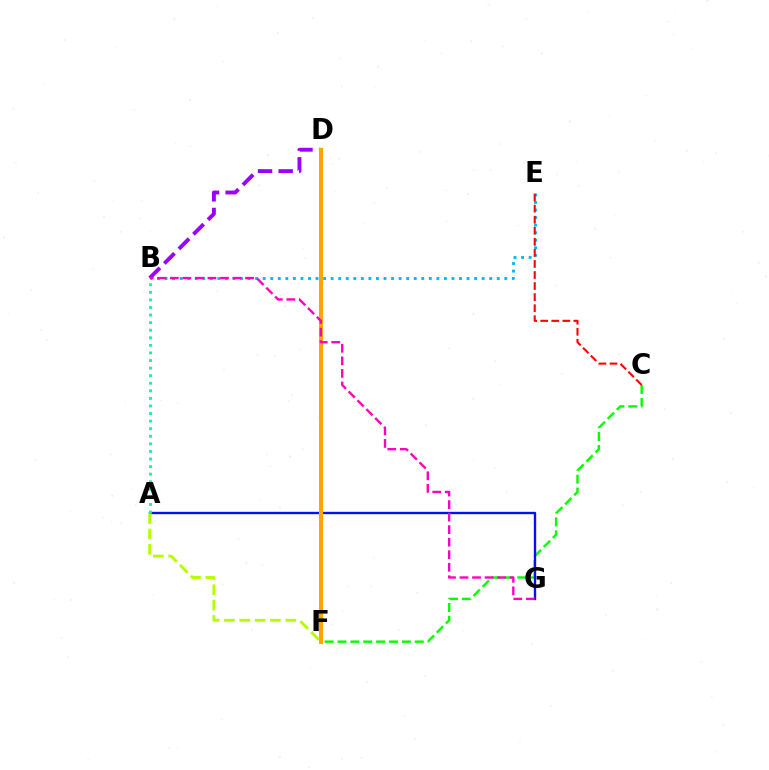{('B', 'E'): [{'color': '#00b5ff', 'line_style': 'dotted', 'thickness': 2.05}], ('C', 'F'): [{'color': '#08ff00', 'line_style': 'dashed', 'thickness': 1.75}], ('C', 'E'): [{'color': '#ff0000', 'line_style': 'dashed', 'thickness': 1.5}], ('A', 'G'): [{'color': '#0010ff', 'line_style': 'solid', 'thickness': 1.69}], ('B', 'D'): [{'color': '#9b00ff', 'line_style': 'dashed', 'thickness': 2.8}], ('D', 'F'): [{'color': '#ffa500', 'line_style': 'solid', 'thickness': 2.94}], ('A', 'B'): [{'color': '#00ff9d', 'line_style': 'dotted', 'thickness': 2.06}], ('B', 'G'): [{'color': '#ff00bd', 'line_style': 'dashed', 'thickness': 1.7}], ('A', 'F'): [{'color': '#b3ff00', 'line_style': 'dashed', 'thickness': 2.08}]}